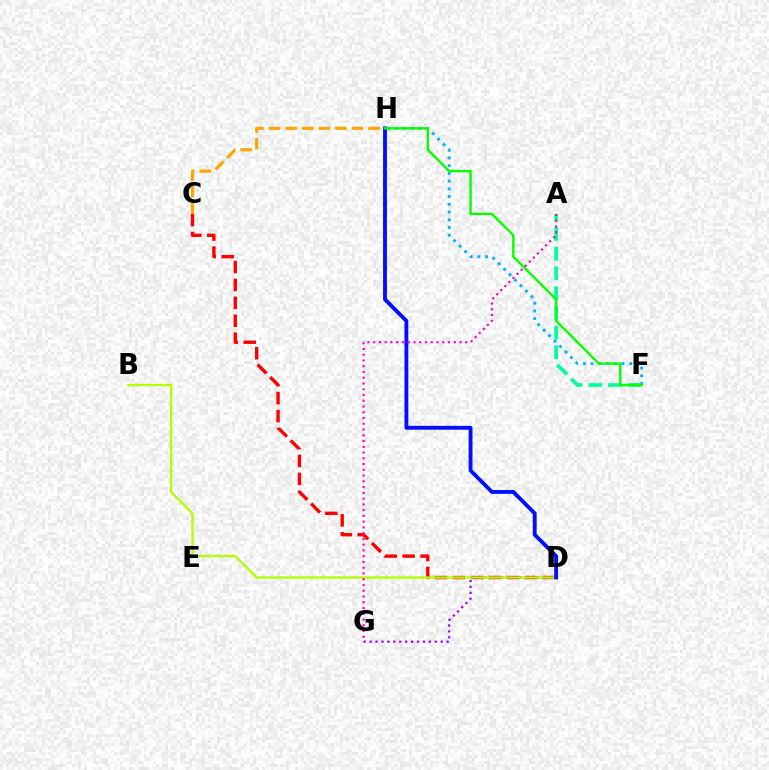{('C', 'D'): [{'color': '#ff0000', 'line_style': 'dashed', 'thickness': 2.44}], ('D', 'G'): [{'color': '#9b00ff', 'line_style': 'dotted', 'thickness': 1.61}], ('B', 'D'): [{'color': '#b3ff00', 'line_style': 'solid', 'thickness': 1.66}], ('D', 'H'): [{'color': '#0010ff', 'line_style': 'solid', 'thickness': 2.78}], ('F', 'H'): [{'color': '#00b5ff', 'line_style': 'dotted', 'thickness': 2.1}, {'color': '#08ff00', 'line_style': 'solid', 'thickness': 1.72}], ('A', 'F'): [{'color': '#00ff9d', 'line_style': 'dashed', 'thickness': 2.68}], ('A', 'G'): [{'color': '#ff00bd', 'line_style': 'dotted', 'thickness': 1.56}], ('C', 'H'): [{'color': '#ffa500', 'line_style': 'dashed', 'thickness': 2.25}]}